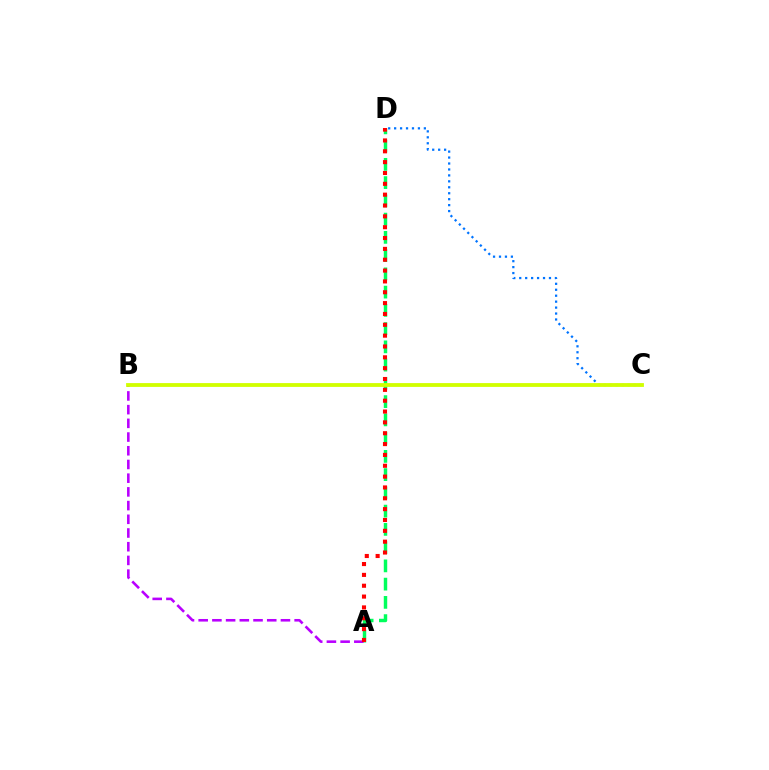{('A', 'D'): [{'color': '#00ff5c', 'line_style': 'dashed', 'thickness': 2.48}, {'color': '#ff0000', 'line_style': 'dotted', 'thickness': 2.95}], ('A', 'B'): [{'color': '#b900ff', 'line_style': 'dashed', 'thickness': 1.86}], ('C', 'D'): [{'color': '#0074ff', 'line_style': 'dotted', 'thickness': 1.62}], ('B', 'C'): [{'color': '#d1ff00', 'line_style': 'solid', 'thickness': 2.75}]}